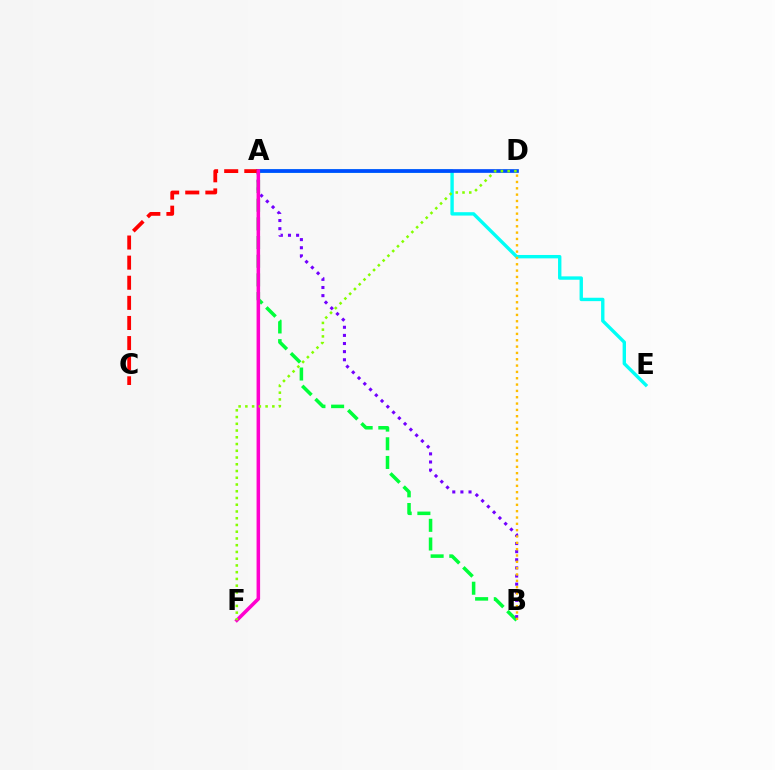{('A', 'E'): [{'color': '#00fff6', 'line_style': 'solid', 'thickness': 2.43}], ('A', 'B'): [{'color': '#00ff39', 'line_style': 'dashed', 'thickness': 2.54}, {'color': '#7200ff', 'line_style': 'dotted', 'thickness': 2.21}], ('A', 'D'): [{'color': '#004bff', 'line_style': 'solid', 'thickness': 2.65}], ('A', 'C'): [{'color': '#ff0000', 'line_style': 'dashed', 'thickness': 2.73}], ('A', 'F'): [{'color': '#ff00cf', 'line_style': 'solid', 'thickness': 2.54}], ('D', 'F'): [{'color': '#84ff00', 'line_style': 'dotted', 'thickness': 1.83}], ('B', 'D'): [{'color': '#ffbd00', 'line_style': 'dotted', 'thickness': 1.72}]}